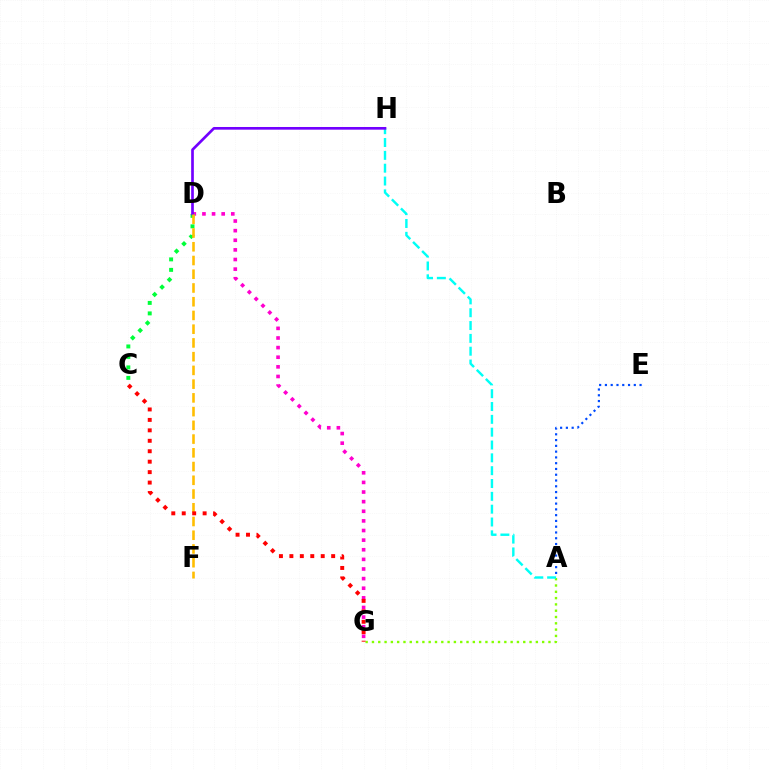{('D', 'G'): [{'color': '#ff00cf', 'line_style': 'dotted', 'thickness': 2.61}], ('C', 'D'): [{'color': '#00ff39', 'line_style': 'dotted', 'thickness': 2.85}], ('A', 'G'): [{'color': '#84ff00', 'line_style': 'dotted', 'thickness': 1.71}], ('A', 'E'): [{'color': '#004bff', 'line_style': 'dotted', 'thickness': 1.57}], ('A', 'H'): [{'color': '#00fff6', 'line_style': 'dashed', 'thickness': 1.74}], ('D', 'H'): [{'color': '#7200ff', 'line_style': 'solid', 'thickness': 1.93}], ('D', 'F'): [{'color': '#ffbd00', 'line_style': 'dashed', 'thickness': 1.87}], ('C', 'G'): [{'color': '#ff0000', 'line_style': 'dotted', 'thickness': 2.84}]}